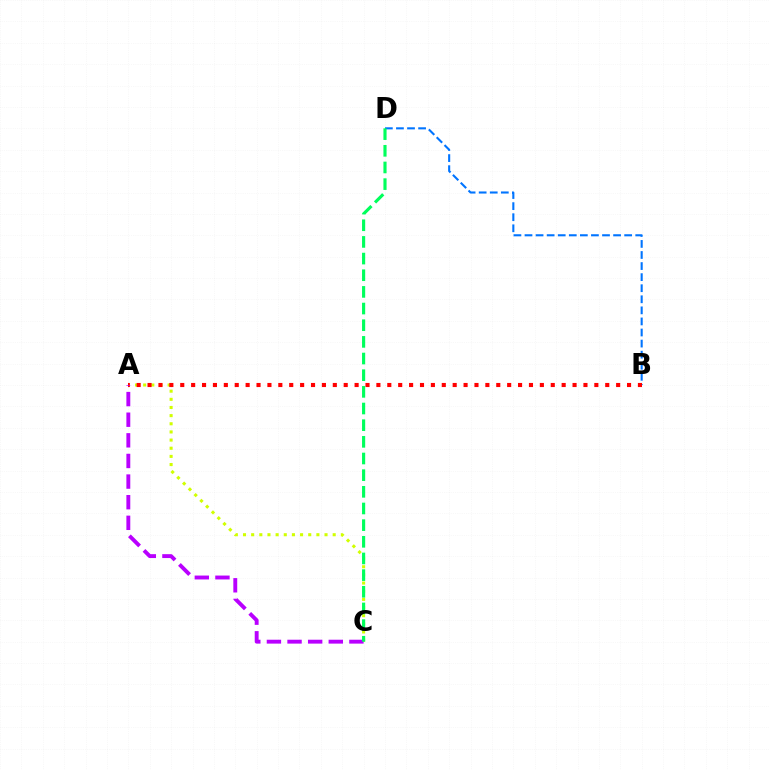{('B', 'D'): [{'color': '#0074ff', 'line_style': 'dashed', 'thickness': 1.5}], ('A', 'C'): [{'color': '#d1ff00', 'line_style': 'dotted', 'thickness': 2.22}, {'color': '#b900ff', 'line_style': 'dashed', 'thickness': 2.8}], ('A', 'B'): [{'color': '#ff0000', 'line_style': 'dotted', 'thickness': 2.96}], ('C', 'D'): [{'color': '#00ff5c', 'line_style': 'dashed', 'thickness': 2.26}]}